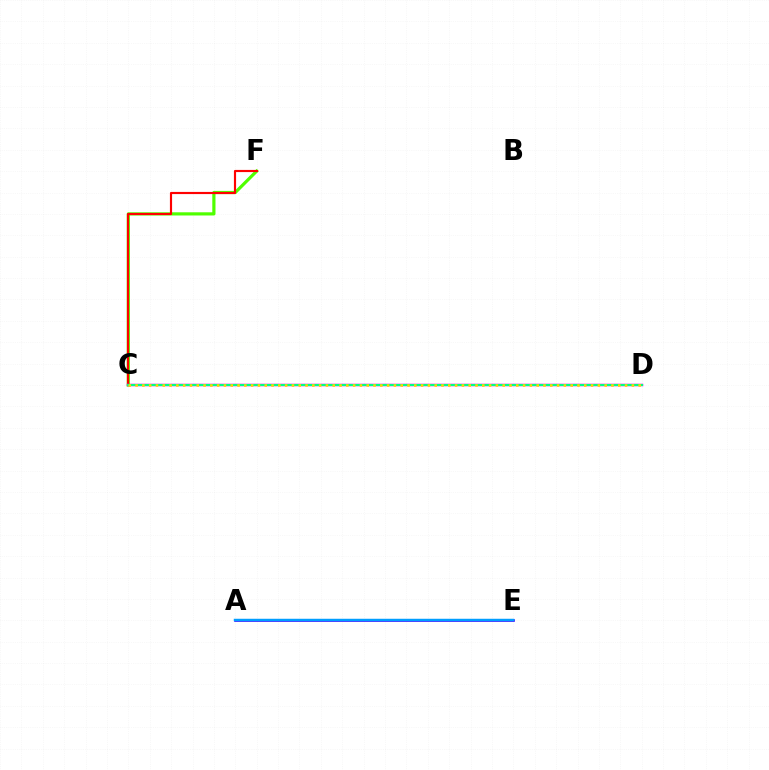{('C', 'F'): [{'color': '#4fff00', 'line_style': 'solid', 'thickness': 2.3}, {'color': '#ff0000', 'line_style': 'solid', 'thickness': 1.56}], ('C', 'D'): [{'color': '#ff00ed', 'line_style': 'solid', 'thickness': 1.8}, {'color': '#00ff86', 'line_style': 'solid', 'thickness': 1.52}, {'color': '#ffd500', 'line_style': 'dotted', 'thickness': 1.85}], ('A', 'E'): [{'color': '#3700ff', 'line_style': 'solid', 'thickness': 1.88}, {'color': '#009eff', 'line_style': 'solid', 'thickness': 1.77}]}